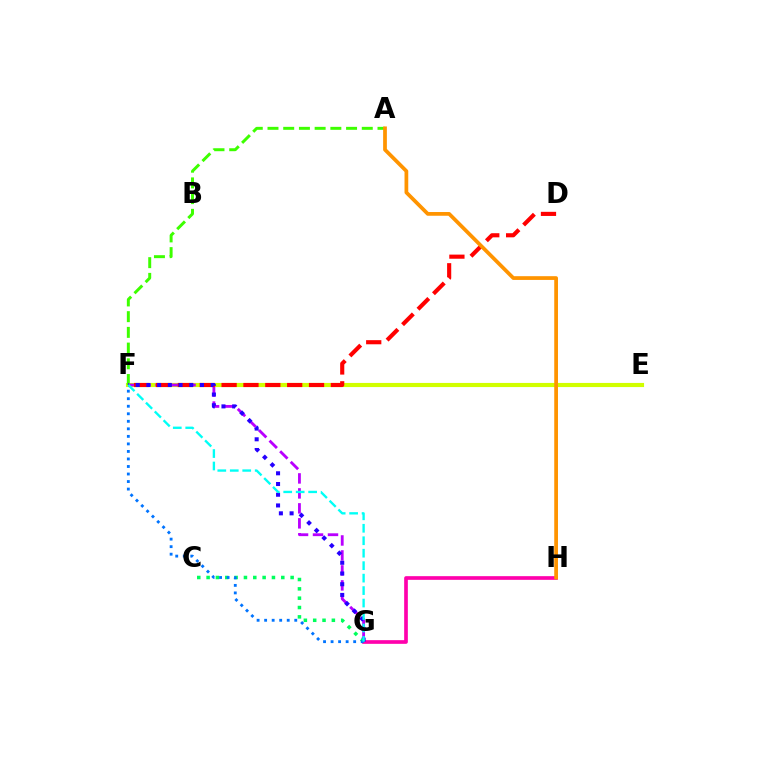{('G', 'H'): [{'color': '#ff00ac', 'line_style': 'solid', 'thickness': 2.64}], ('E', 'F'): [{'color': '#d1ff00', 'line_style': 'solid', 'thickness': 2.98}], ('A', 'F'): [{'color': '#3dff00', 'line_style': 'dashed', 'thickness': 2.13}], ('F', 'G'): [{'color': '#b900ff', 'line_style': 'dashed', 'thickness': 2.03}, {'color': '#2500ff', 'line_style': 'dotted', 'thickness': 2.91}, {'color': '#0074ff', 'line_style': 'dotted', 'thickness': 2.05}, {'color': '#00fff6', 'line_style': 'dashed', 'thickness': 1.69}], ('D', 'F'): [{'color': '#ff0000', 'line_style': 'dashed', 'thickness': 2.97}], ('C', 'G'): [{'color': '#00ff5c', 'line_style': 'dotted', 'thickness': 2.54}], ('A', 'H'): [{'color': '#ff9400', 'line_style': 'solid', 'thickness': 2.69}]}